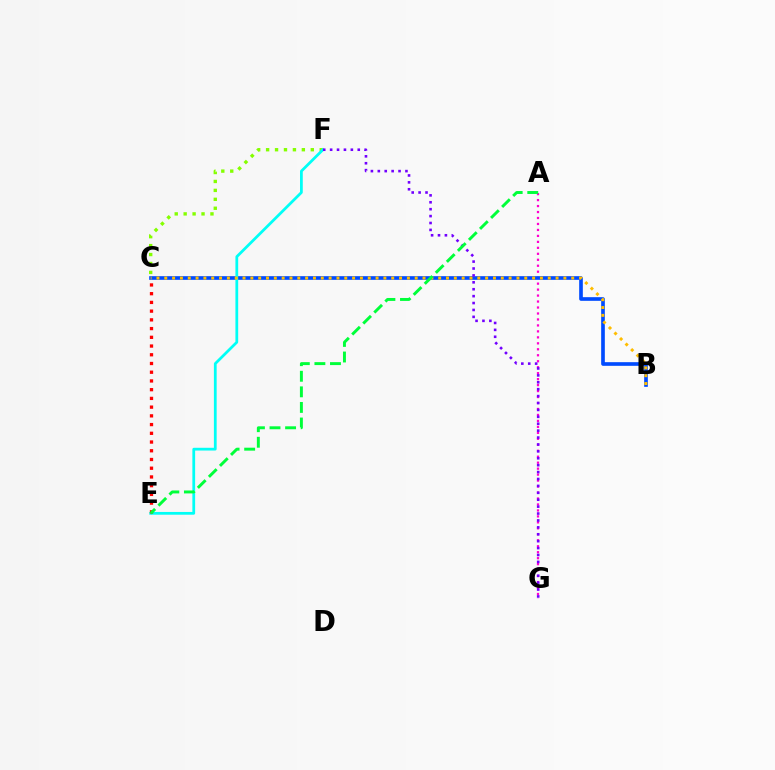{('A', 'G'): [{'color': '#ff00cf', 'line_style': 'dotted', 'thickness': 1.62}], ('C', 'F'): [{'color': '#84ff00', 'line_style': 'dotted', 'thickness': 2.43}], ('B', 'C'): [{'color': '#004bff', 'line_style': 'solid', 'thickness': 2.63}, {'color': '#ffbd00', 'line_style': 'dotted', 'thickness': 2.13}], ('E', 'F'): [{'color': '#00fff6', 'line_style': 'solid', 'thickness': 1.98}], ('C', 'E'): [{'color': '#ff0000', 'line_style': 'dotted', 'thickness': 2.37}], ('F', 'G'): [{'color': '#7200ff', 'line_style': 'dotted', 'thickness': 1.88}], ('A', 'E'): [{'color': '#00ff39', 'line_style': 'dashed', 'thickness': 2.12}]}